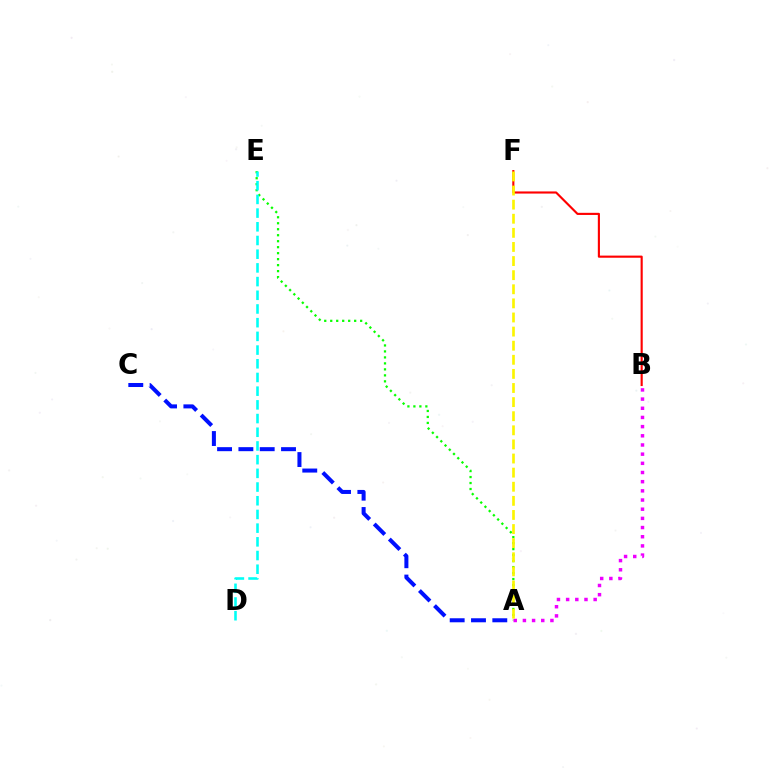{('B', 'F'): [{'color': '#ff0000', 'line_style': 'solid', 'thickness': 1.54}], ('A', 'E'): [{'color': '#08ff00', 'line_style': 'dotted', 'thickness': 1.63}], ('A', 'B'): [{'color': '#ee00ff', 'line_style': 'dotted', 'thickness': 2.49}], ('A', 'C'): [{'color': '#0010ff', 'line_style': 'dashed', 'thickness': 2.9}], ('A', 'F'): [{'color': '#fcf500', 'line_style': 'dashed', 'thickness': 1.92}], ('D', 'E'): [{'color': '#00fff6', 'line_style': 'dashed', 'thickness': 1.86}]}